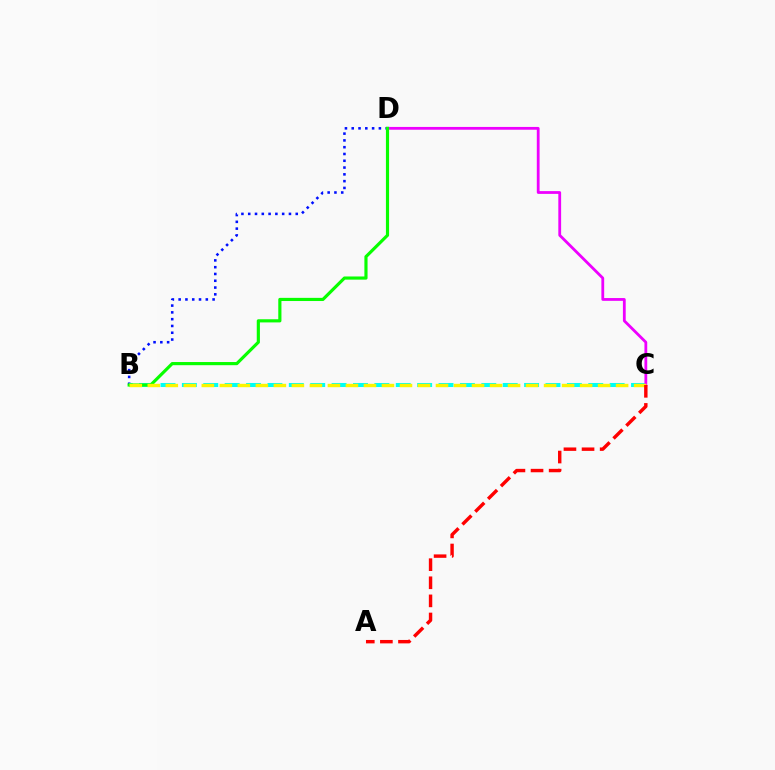{('B', 'D'): [{'color': '#0010ff', 'line_style': 'dotted', 'thickness': 1.84}, {'color': '#08ff00', 'line_style': 'solid', 'thickness': 2.27}], ('B', 'C'): [{'color': '#00fff6', 'line_style': 'dashed', 'thickness': 2.91}, {'color': '#fcf500', 'line_style': 'dashed', 'thickness': 2.45}], ('C', 'D'): [{'color': '#ee00ff', 'line_style': 'solid', 'thickness': 2.01}], ('A', 'C'): [{'color': '#ff0000', 'line_style': 'dashed', 'thickness': 2.46}]}